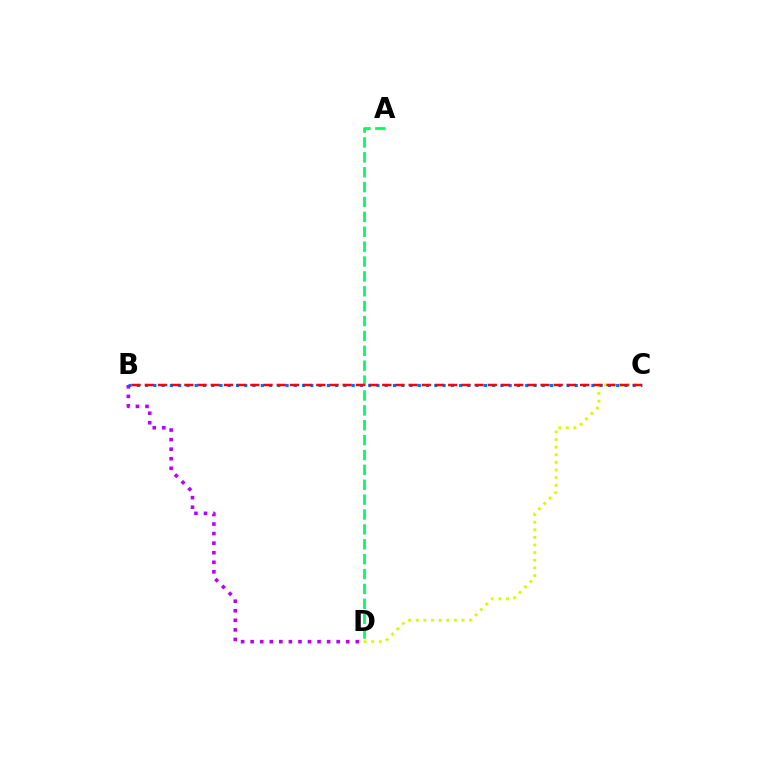{('C', 'D'): [{'color': '#d1ff00', 'line_style': 'dotted', 'thickness': 2.07}], ('B', 'C'): [{'color': '#0074ff', 'line_style': 'dotted', 'thickness': 2.25}, {'color': '#ff0000', 'line_style': 'dashed', 'thickness': 1.79}], ('A', 'D'): [{'color': '#00ff5c', 'line_style': 'dashed', 'thickness': 2.02}], ('B', 'D'): [{'color': '#b900ff', 'line_style': 'dotted', 'thickness': 2.6}]}